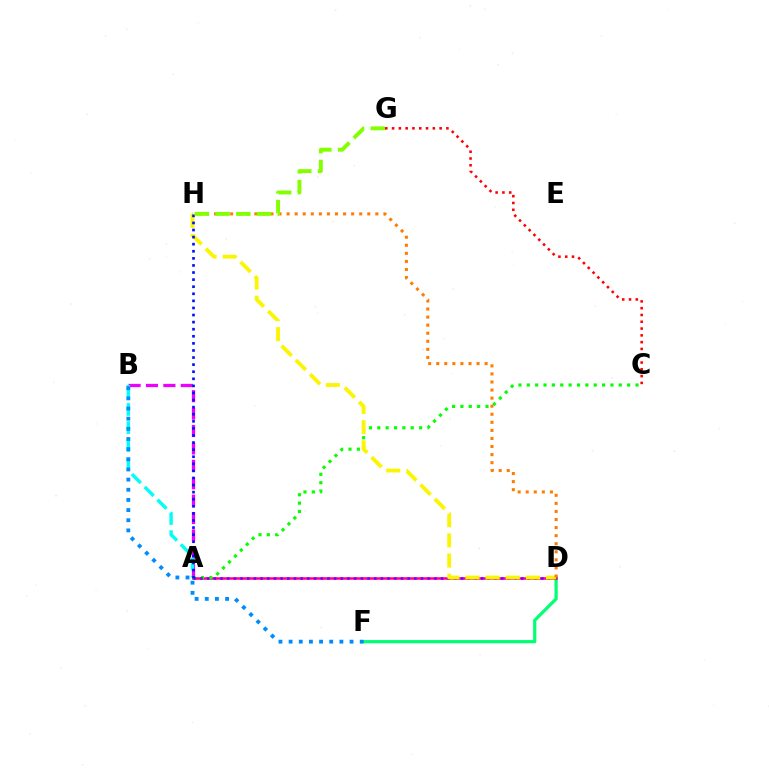{('D', 'F'): [{'color': '#00ff74', 'line_style': 'solid', 'thickness': 2.31}], ('A', 'B'): [{'color': '#ee00ff', 'line_style': 'dashed', 'thickness': 2.36}, {'color': '#00fff6', 'line_style': 'dashed', 'thickness': 2.46}], ('A', 'D'): [{'color': '#ff0094', 'line_style': 'solid', 'thickness': 1.84}, {'color': '#7200ff', 'line_style': 'dotted', 'thickness': 1.82}], ('A', 'C'): [{'color': '#08ff00', 'line_style': 'dotted', 'thickness': 2.27}], ('D', 'H'): [{'color': '#fcf500', 'line_style': 'dashed', 'thickness': 2.74}, {'color': '#ff7c00', 'line_style': 'dotted', 'thickness': 2.19}], ('A', 'H'): [{'color': '#0010ff', 'line_style': 'dotted', 'thickness': 1.92}], ('B', 'F'): [{'color': '#008cff', 'line_style': 'dotted', 'thickness': 2.76}], ('C', 'G'): [{'color': '#ff0000', 'line_style': 'dotted', 'thickness': 1.85}], ('G', 'H'): [{'color': '#84ff00', 'line_style': 'dashed', 'thickness': 2.82}]}